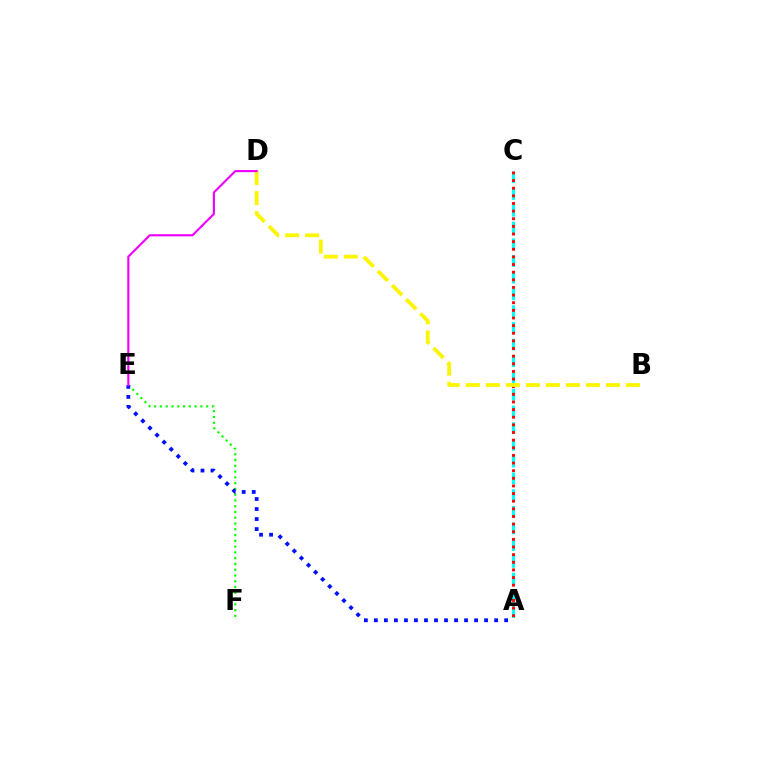{('E', 'F'): [{'color': '#08ff00', 'line_style': 'dotted', 'thickness': 1.57}], ('A', 'E'): [{'color': '#0010ff', 'line_style': 'dotted', 'thickness': 2.72}], ('A', 'C'): [{'color': '#00fff6', 'line_style': 'dashed', 'thickness': 2.27}, {'color': '#ff0000', 'line_style': 'dotted', 'thickness': 2.07}], ('B', 'D'): [{'color': '#fcf500', 'line_style': 'dashed', 'thickness': 2.72}], ('D', 'E'): [{'color': '#ee00ff', 'line_style': 'solid', 'thickness': 1.54}]}